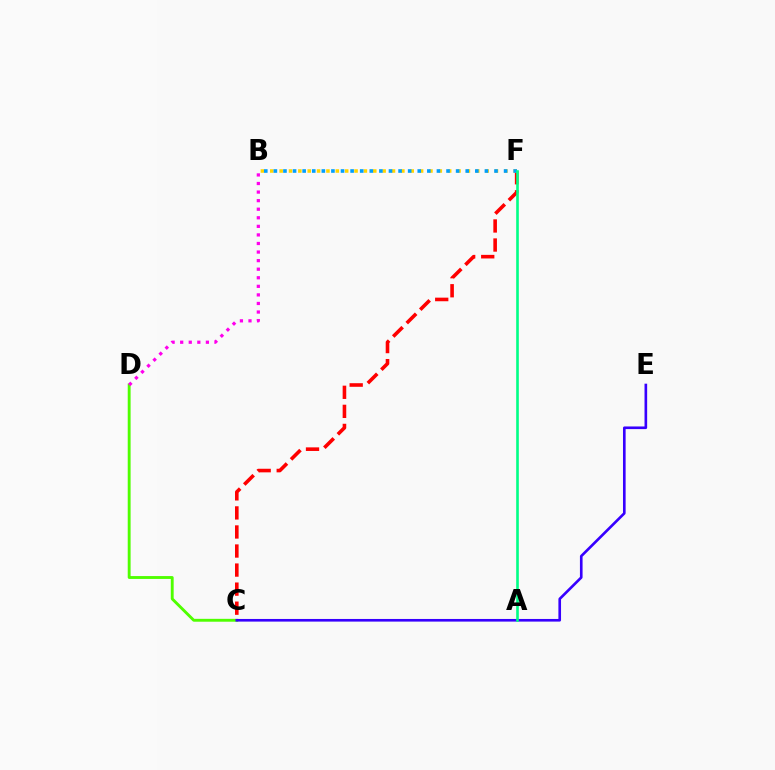{('C', 'D'): [{'color': '#4fff00', 'line_style': 'solid', 'thickness': 2.07}], ('B', 'D'): [{'color': '#ff00ed', 'line_style': 'dotted', 'thickness': 2.33}], ('C', 'F'): [{'color': '#ff0000', 'line_style': 'dashed', 'thickness': 2.59}], ('C', 'E'): [{'color': '#3700ff', 'line_style': 'solid', 'thickness': 1.9}], ('B', 'F'): [{'color': '#ffd500', 'line_style': 'dotted', 'thickness': 2.54}, {'color': '#009eff', 'line_style': 'dotted', 'thickness': 2.61}], ('A', 'F'): [{'color': '#00ff86', 'line_style': 'solid', 'thickness': 1.89}]}